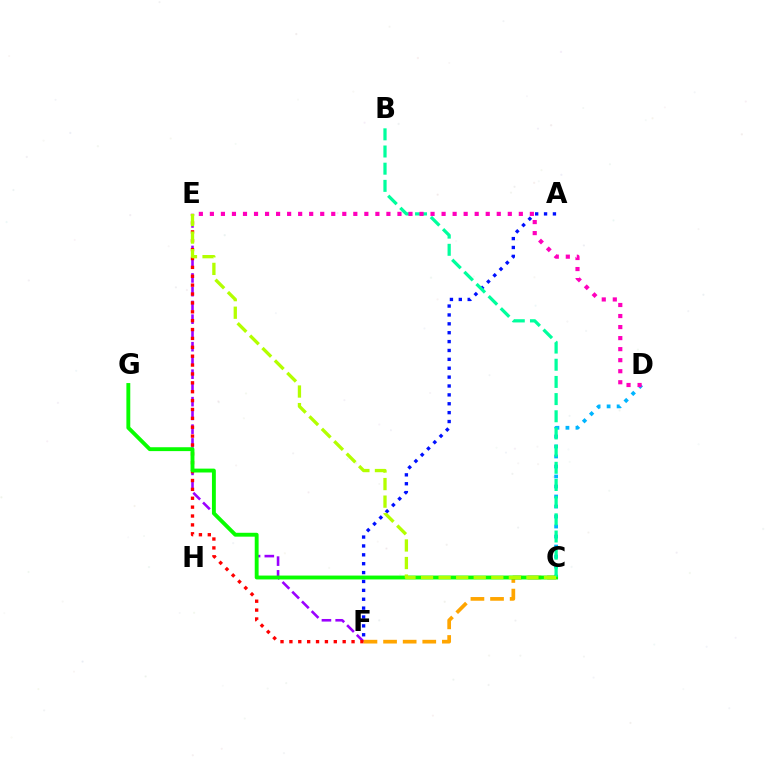{('E', 'F'): [{'color': '#9b00ff', 'line_style': 'dashed', 'thickness': 1.87}, {'color': '#ff0000', 'line_style': 'dotted', 'thickness': 2.41}], ('C', 'D'): [{'color': '#00b5ff', 'line_style': 'dotted', 'thickness': 2.72}], ('C', 'F'): [{'color': '#ffa500', 'line_style': 'dashed', 'thickness': 2.66}], ('C', 'G'): [{'color': '#08ff00', 'line_style': 'solid', 'thickness': 2.79}], ('A', 'F'): [{'color': '#0010ff', 'line_style': 'dotted', 'thickness': 2.41}], ('B', 'C'): [{'color': '#00ff9d', 'line_style': 'dashed', 'thickness': 2.33}], ('D', 'E'): [{'color': '#ff00bd', 'line_style': 'dotted', 'thickness': 3.0}], ('C', 'E'): [{'color': '#b3ff00', 'line_style': 'dashed', 'thickness': 2.39}]}